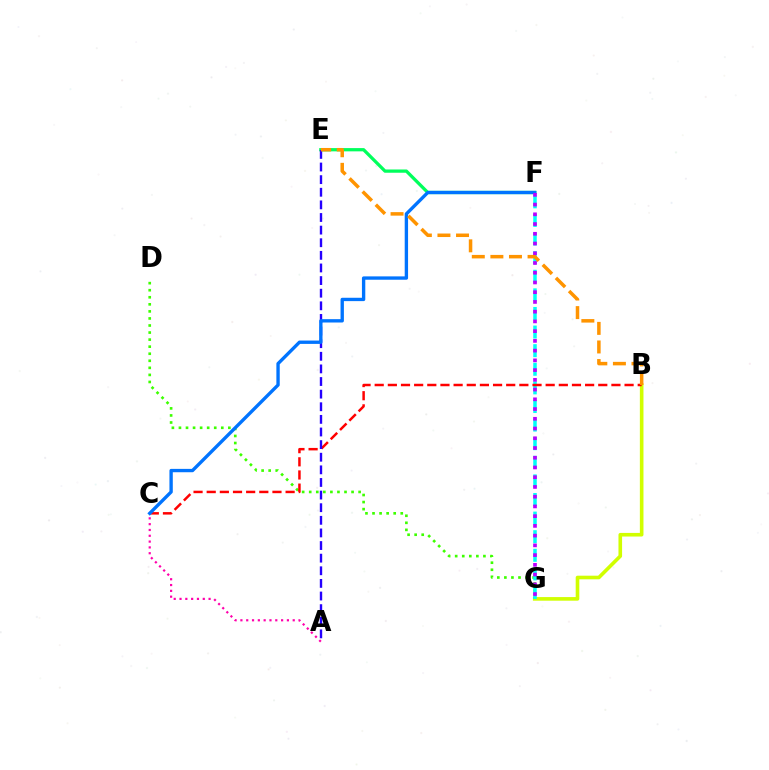{('B', 'G'): [{'color': '#d1ff00', 'line_style': 'solid', 'thickness': 2.6}], ('E', 'F'): [{'color': '#00ff5c', 'line_style': 'solid', 'thickness': 2.34}], ('D', 'G'): [{'color': '#3dff00', 'line_style': 'dotted', 'thickness': 1.92}], ('F', 'G'): [{'color': '#00fff6', 'line_style': 'dashed', 'thickness': 2.53}, {'color': '#b900ff', 'line_style': 'dotted', 'thickness': 2.65}], ('A', 'C'): [{'color': '#ff00ac', 'line_style': 'dotted', 'thickness': 1.58}], ('B', 'C'): [{'color': '#ff0000', 'line_style': 'dashed', 'thickness': 1.79}], ('A', 'E'): [{'color': '#2500ff', 'line_style': 'dashed', 'thickness': 1.71}], ('C', 'F'): [{'color': '#0074ff', 'line_style': 'solid', 'thickness': 2.41}], ('B', 'E'): [{'color': '#ff9400', 'line_style': 'dashed', 'thickness': 2.52}]}